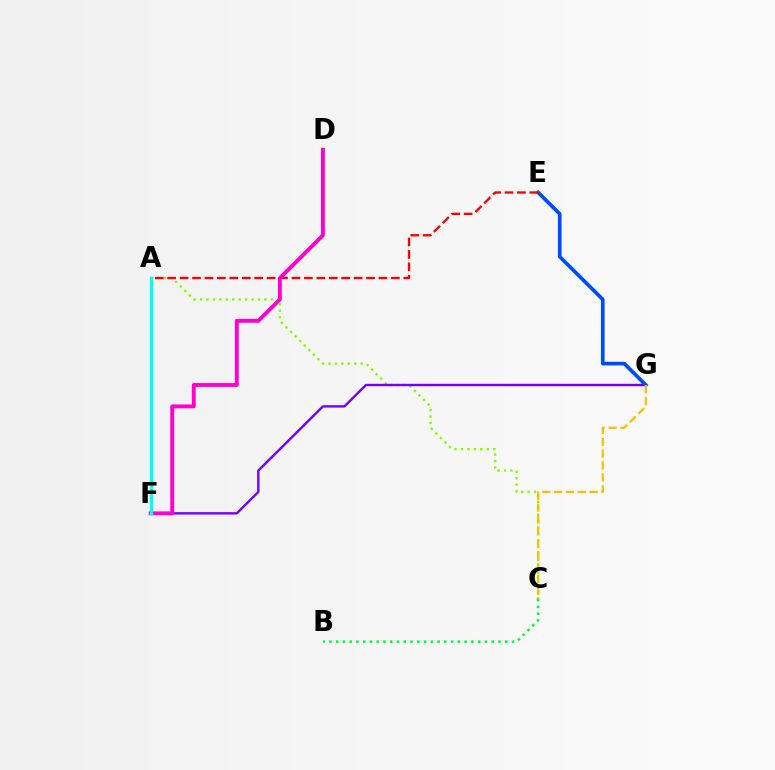{('A', 'C'): [{'color': '#84ff00', 'line_style': 'dotted', 'thickness': 1.75}], ('F', 'G'): [{'color': '#7200ff', 'line_style': 'solid', 'thickness': 1.72}], ('E', 'G'): [{'color': '#004bff', 'line_style': 'solid', 'thickness': 2.65}], ('A', 'E'): [{'color': '#ff0000', 'line_style': 'dashed', 'thickness': 1.69}], ('D', 'F'): [{'color': '#ff00cf', 'line_style': 'solid', 'thickness': 2.79}], ('C', 'G'): [{'color': '#ffbd00', 'line_style': 'dashed', 'thickness': 1.61}], ('B', 'C'): [{'color': '#00ff39', 'line_style': 'dotted', 'thickness': 1.84}], ('A', 'F'): [{'color': '#00fff6', 'line_style': 'solid', 'thickness': 2.45}]}